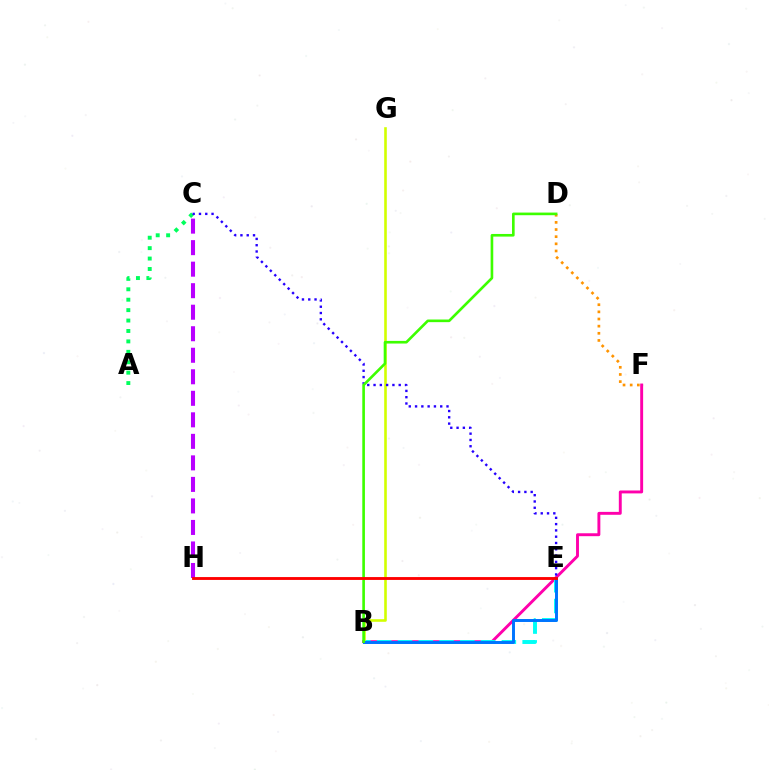{('A', 'C'): [{'color': '#00ff5c', 'line_style': 'dotted', 'thickness': 2.83}], ('B', 'F'): [{'color': '#ff00ac', 'line_style': 'solid', 'thickness': 2.1}], ('B', 'E'): [{'color': '#00fff6', 'line_style': 'dashed', 'thickness': 2.82}, {'color': '#0074ff', 'line_style': 'solid', 'thickness': 2.13}], ('B', 'G'): [{'color': '#d1ff00', 'line_style': 'solid', 'thickness': 1.87}], ('D', 'F'): [{'color': '#ff9400', 'line_style': 'dotted', 'thickness': 1.94}], ('C', 'E'): [{'color': '#2500ff', 'line_style': 'dotted', 'thickness': 1.71}], ('B', 'D'): [{'color': '#3dff00', 'line_style': 'solid', 'thickness': 1.9}], ('C', 'H'): [{'color': '#b900ff', 'line_style': 'dashed', 'thickness': 2.92}], ('E', 'H'): [{'color': '#ff0000', 'line_style': 'solid', 'thickness': 2.06}]}